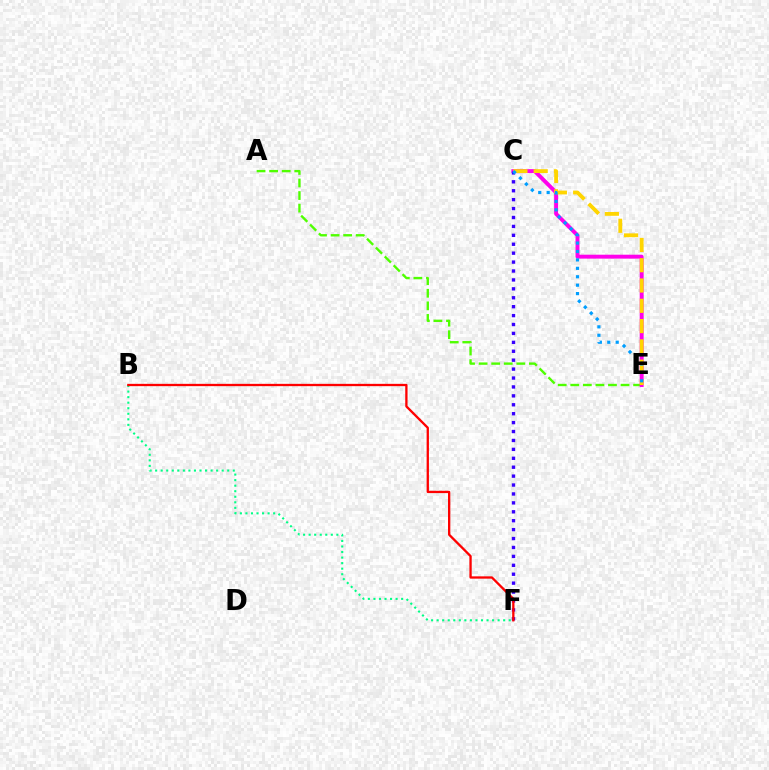{('B', 'F'): [{'color': '#00ff86', 'line_style': 'dotted', 'thickness': 1.51}, {'color': '#ff0000', 'line_style': 'solid', 'thickness': 1.66}], ('A', 'E'): [{'color': '#4fff00', 'line_style': 'dashed', 'thickness': 1.71}], ('C', 'E'): [{'color': '#ff00ed', 'line_style': 'solid', 'thickness': 2.83}, {'color': '#ffd500', 'line_style': 'dashed', 'thickness': 2.76}, {'color': '#009eff', 'line_style': 'dotted', 'thickness': 2.29}], ('C', 'F'): [{'color': '#3700ff', 'line_style': 'dotted', 'thickness': 2.42}]}